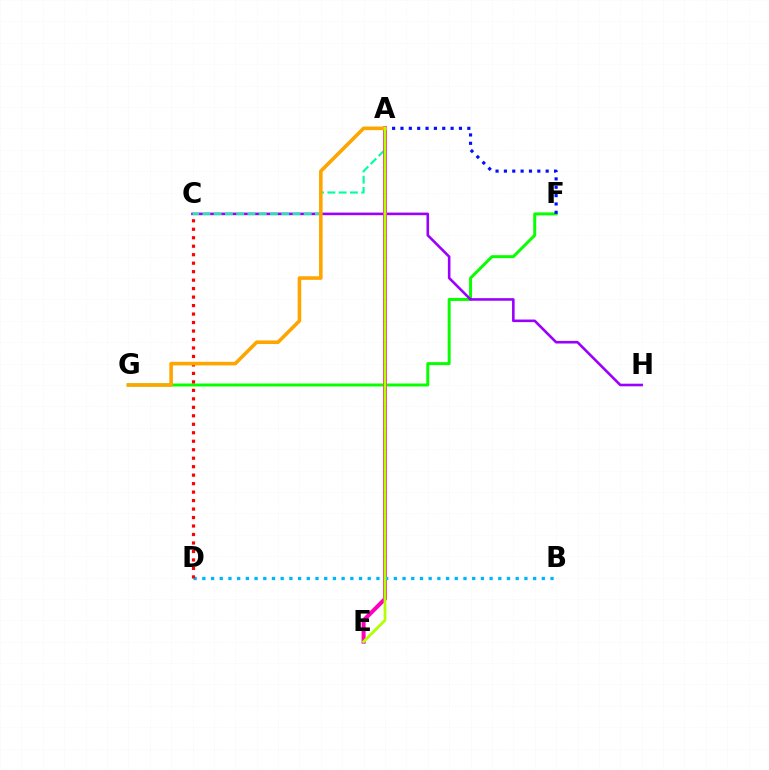{('F', 'G'): [{'color': '#08ff00', 'line_style': 'solid', 'thickness': 2.14}], ('A', 'F'): [{'color': '#0010ff', 'line_style': 'dotted', 'thickness': 2.27}], ('C', 'H'): [{'color': '#9b00ff', 'line_style': 'solid', 'thickness': 1.87}], ('A', 'C'): [{'color': '#00ff9d', 'line_style': 'dashed', 'thickness': 1.53}], ('A', 'E'): [{'color': '#ff00bd', 'line_style': 'solid', 'thickness': 2.91}, {'color': '#b3ff00', 'line_style': 'solid', 'thickness': 2.01}], ('B', 'D'): [{'color': '#00b5ff', 'line_style': 'dotted', 'thickness': 2.37}], ('C', 'D'): [{'color': '#ff0000', 'line_style': 'dotted', 'thickness': 2.3}], ('A', 'G'): [{'color': '#ffa500', 'line_style': 'solid', 'thickness': 2.59}]}